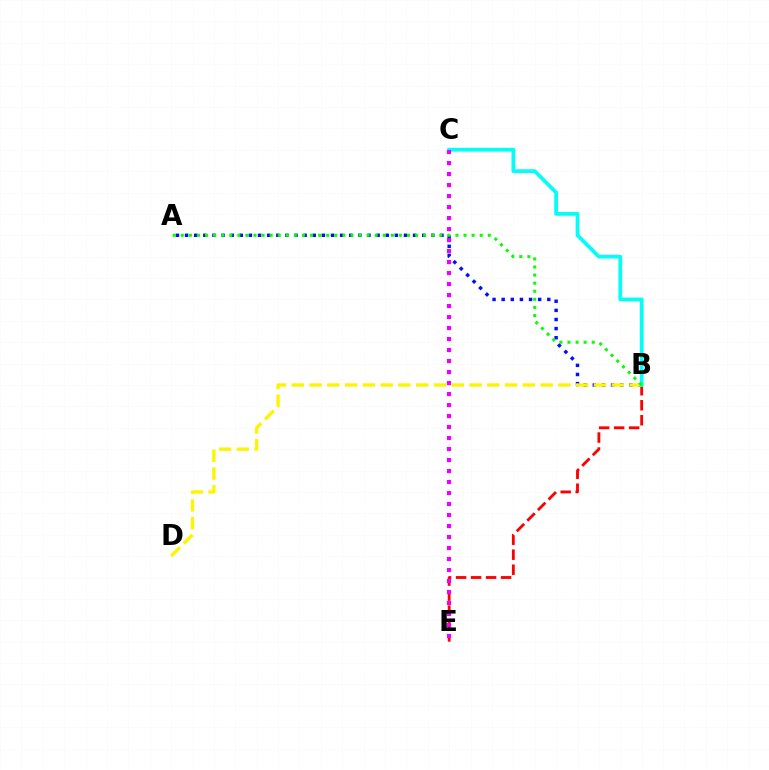{('A', 'B'): [{'color': '#0010ff', 'line_style': 'dotted', 'thickness': 2.48}, {'color': '#08ff00', 'line_style': 'dotted', 'thickness': 2.2}], ('B', 'E'): [{'color': '#ff0000', 'line_style': 'dashed', 'thickness': 2.04}], ('B', 'D'): [{'color': '#fcf500', 'line_style': 'dashed', 'thickness': 2.41}], ('B', 'C'): [{'color': '#00fff6', 'line_style': 'solid', 'thickness': 2.69}], ('C', 'E'): [{'color': '#ee00ff', 'line_style': 'dotted', 'thickness': 2.99}]}